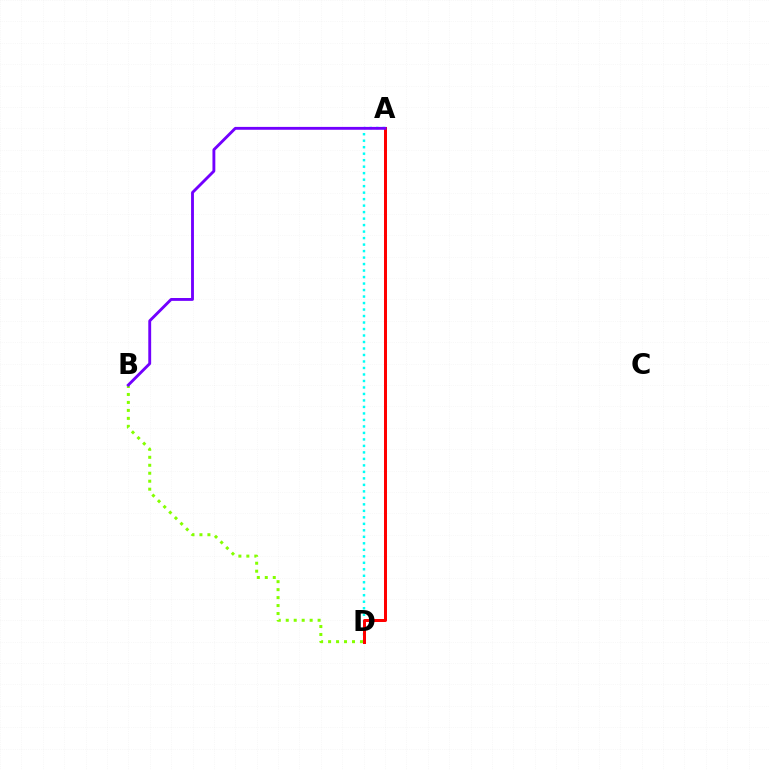{('A', 'D'): [{'color': '#00fff6', 'line_style': 'dotted', 'thickness': 1.76}, {'color': '#ff0000', 'line_style': 'solid', 'thickness': 2.15}], ('B', 'D'): [{'color': '#84ff00', 'line_style': 'dotted', 'thickness': 2.16}], ('A', 'B'): [{'color': '#7200ff', 'line_style': 'solid', 'thickness': 2.06}]}